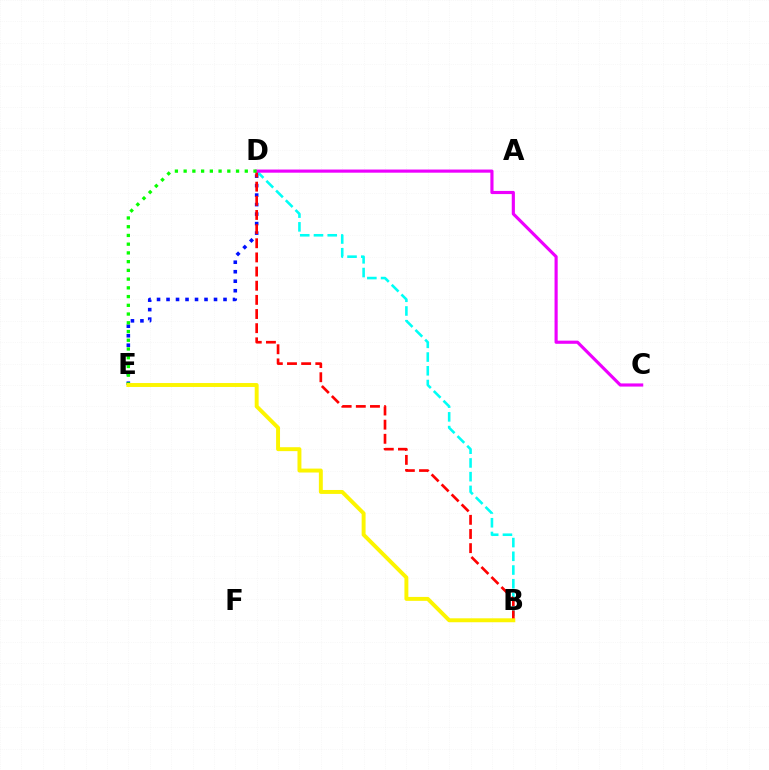{('B', 'D'): [{'color': '#00fff6', 'line_style': 'dashed', 'thickness': 1.87}, {'color': '#ff0000', 'line_style': 'dashed', 'thickness': 1.92}], ('D', 'E'): [{'color': '#0010ff', 'line_style': 'dotted', 'thickness': 2.58}, {'color': '#08ff00', 'line_style': 'dotted', 'thickness': 2.37}], ('C', 'D'): [{'color': '#ee00ff', 'line_style': 'solid', 'thickness': 2.27}], ('B', 'E'): [{'color': '#fcf500', 'line_style': 'solid', 'thickness': 2.83}]}